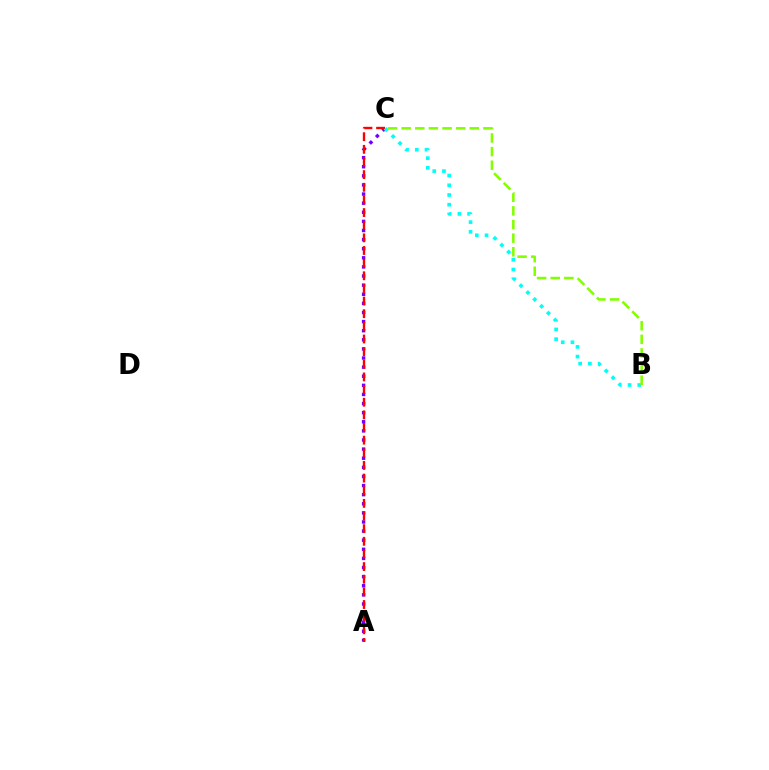{('A', 'C'): [{'color': '#7200ff', 'line_style': 'dotted', 'thickness': 2.47}, {'color': '#ff0000', 'line_style': 'dashed', 'thickness': 1.72}], ('B', 'C'): [{'color': '#00fff6', 'line_style': 'dotted', 'thickness': 2.64}, {'color': '#84ff00', 'line_style': 'dashed', 'thickness': 1.85}]}